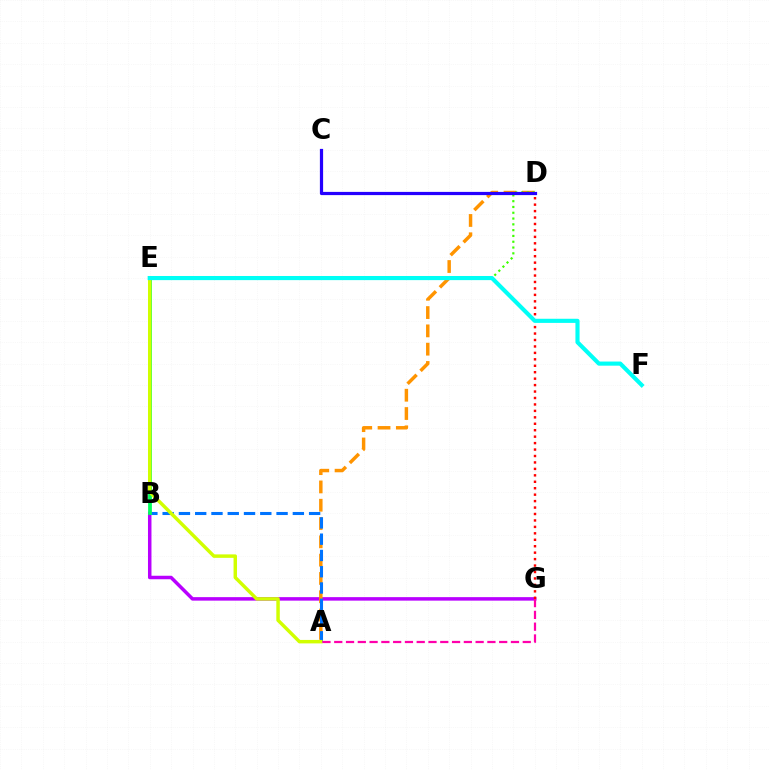{('B', 'G'): [{'color': '#b900ff', 'line_style': 'solid', 'thickness': 2.51}], ('A', 'D'): [{'color': '#ff9400', 'line_style': 'dashed', 'thickness': 2.49}], ('D', 'E'): [{'color': '#3dff00', 'line_style': 'dotted', 'thickness': 1.57}], ('C', 'D'): [{'color': '#2500ff', 'line_style': 'solid', 'thickness': 2.31}], ('A', 'B'): [{'color': '#0074ff', 'line_style': 'dashed', 'thickness': 2.21}], ('B', 'E'): [{'color': '#00ff5c', 'line_style': 'solid', 'thickness': 2.73}], ('A', 'E'): [{'color': '#d1ff00', 'line_style': 'solid', 'thickness': 2.49}], ('A', 'G'): [{'color': '#ff00ac', 'line_style': 'dashed', 'thickness': 1.6}], ('D', 'G'): [{'color': '#ff0000', 'line_style': 'dotted', 'thickness': 1.75}], ('E', 'F'): [{'color': '#00fff6', 'line_style': 'solid', 'thickness': 2.97}]}